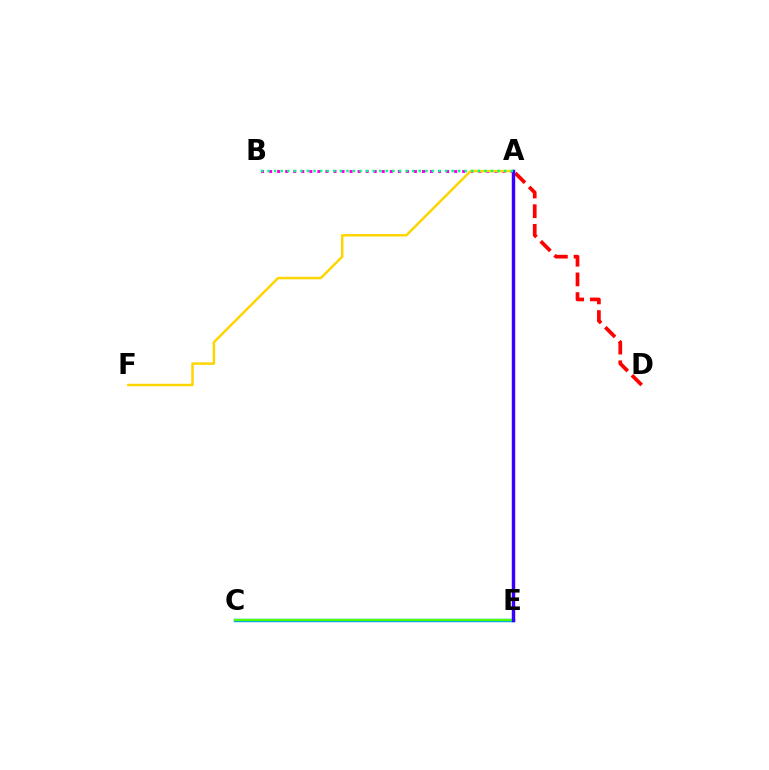{('C', 'E'): [{'color': '#009eff', 'line_style': 'solid', 'thickness': 2.47}, {'color': '#4fff00', 'line_style': 'solid', 'thickness': 1.59}], ('A', 'B'): [{'color': '#ff00ed', 'line_style': 'dotted', 'thickness': 2.19}, {'color': '#00ff86', 'line_style': 'dotted', 'thickness': 1.79}], ('A', 'F'): [{'color': '#ffd500', 'line_style': 'solid', 'thickness': 1.79}], ('A', 'D'): [{'color': '#ff0000', 'line_style': 'dashed', 'thickness': 2.67}], ('A', 'E'): [{'color': '#3700ff', 'line_style': 'solid', 'thickness': 2.47}]}